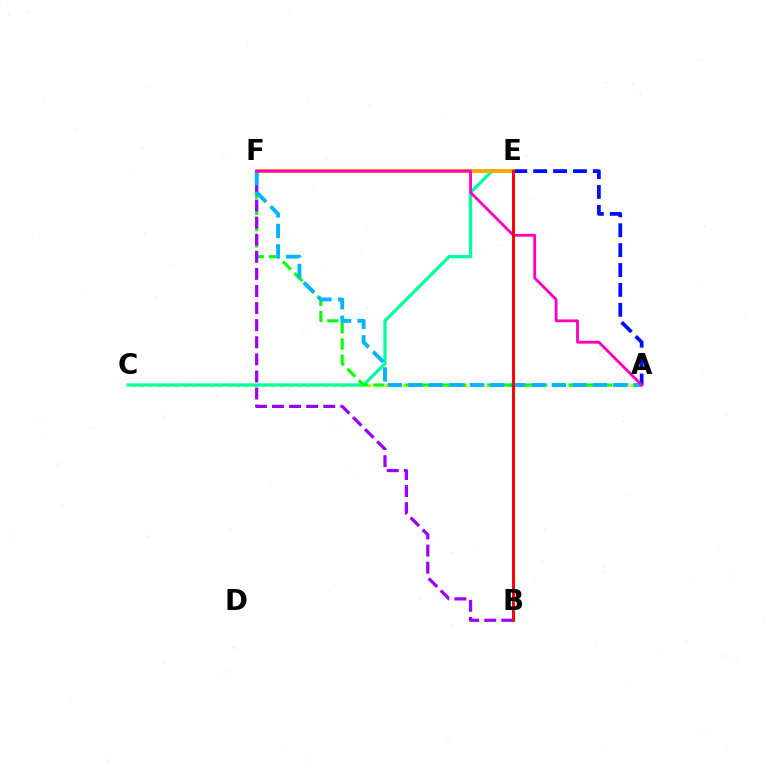{('A', 'C'): [{'color': '#b3ff00', 'line_style': 'dotted', 'thickness': 2.38}], ('C', 'E'): [{'color': '#00ff9d', 'line_style': 'solid', 'thickness': 2.35}], ('A', 'E'): [{'color': '#0010ff', 'line_style': 'dashed', 'thickness': 2.7}], ('A', 'F'): [{'color': '#08ff00', 'line_style': 'dashed', 'thickness': 2.21}, {'color': '#00b5ff', 'line_style': 'dashed', 'thickness': 2.78}, {'color': '#ff00bd', 'line_style': 'solid', 'thickness': 2.04}], ('E', 'F'): [{'color': '#ffa500', 'line_style': 'solid', 'thickness': 2.74}], ('B', 'F'): [{'color': '#9b00ff', 'line_style': 'dashed', 'thickness': 2.32}], ('B', 'E'): [{'color': '#ff0000', 'line_style': 'solid', 'thickness': 2.12}]}